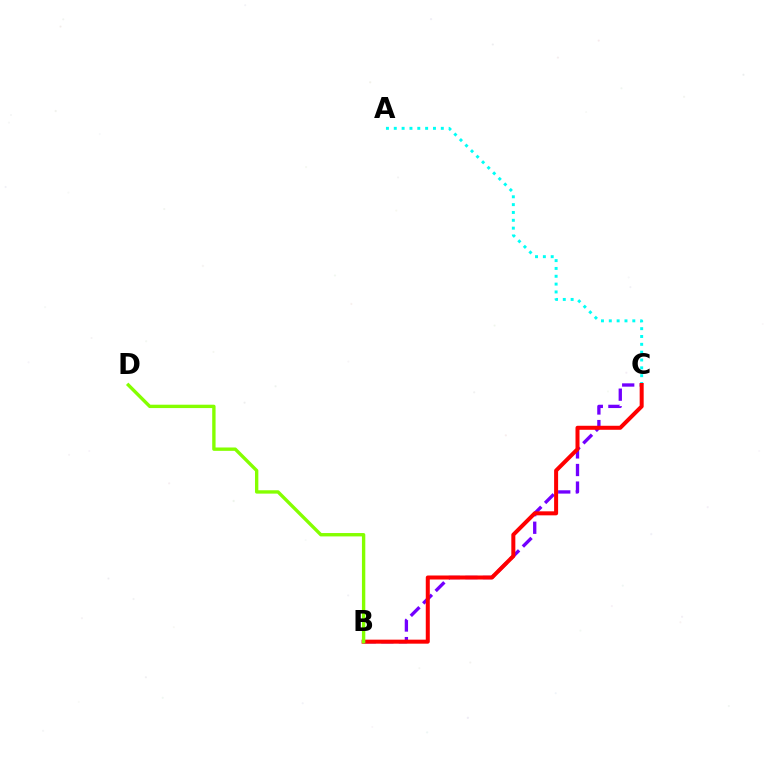{('B', 'C'): [{'color': '#7200ff', 'line_style': 'dashed', 'thickness': 2.39}, {'color': '#ff0000', 'line_style': 'solid', 'thickness': 2.88}], ('A', 'C'): [{'color': '#00fff6', 'line_style': 'dotted', 'thickness': 2.13}], ('B', 'D'): [{'color': '#84ff00', 'line_style': 'solid', 'thickness': 2.42}]}